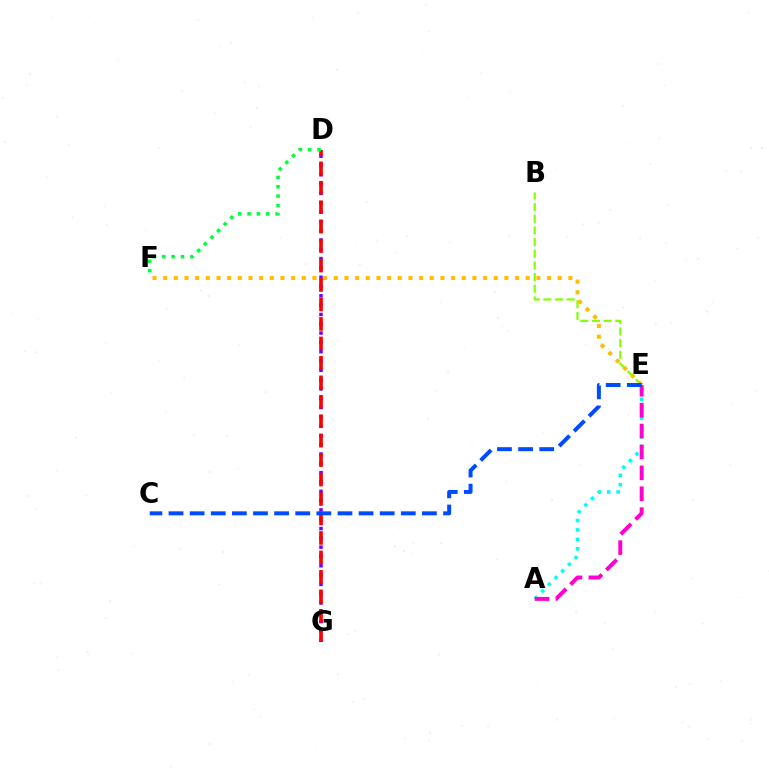{('B', 'E'): [{'color': '#84ff00', 'line_style': 'dashed', 'thickness': 1.58}], ('D', 'G'): [{'color': '#7200ff', 'line_style': 'dotted', 'thickness': 2.53}, {'color': '#ff0000', 'line_style': 'dashed', 'thickness': 2.64}], ('E', 'F'): [{'color': '#ffbd00', 'line_style': 'dotted', 'thickness': 2.9}], ('D', 'F'): [{'color': '#00ff39', 'line_style': 'dotted', 'thickness': 2.54}], ('A', 'E'): [{'color': '#00fff6', 'line_style': 'dotted', 'thickness': 2.56}, {'color': '#ff00cf', 'line_style': 'dashed', 'thickness': 2.84}], ('C', 'E'): [{'color': '#004bff', 'line_style': 'dashed', 'thickness': 2.87}]}